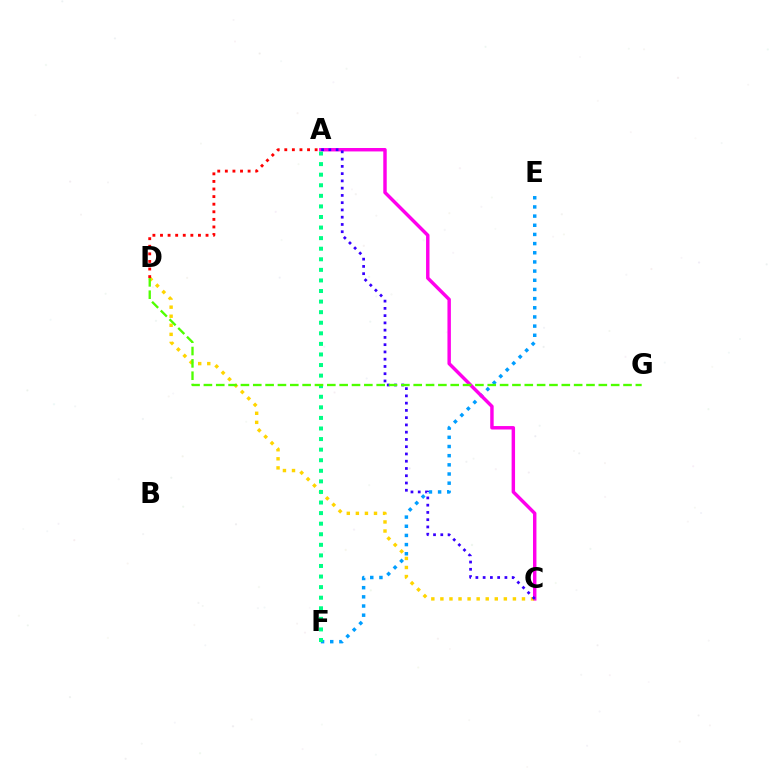{('E', 'F'): [{'color': '#009eff', 'line_style': 'dotted', 'thickness': 2.49}], ('A', 'C'): [{'color': '#ff00ed', 'line_style': 'solid', 'thickness': 2.48}, {'color': '#3700ff', 'line_style': 'dotted', 'thickness': 1.97}], ('C', 'D'): [{'color': '#ffd500', 'line_style': 'dotted', 'thickness': 2.46}], ('A', 'F'): [{'color': '#00ff86', 'line_style': 'dotted', 'thickness': 2.87}], ('D', 'G'): [{'color': '#4fff00', 'line_style': 'dashed', 'thickness': 1.68}], ('A', 'D'): [{'color': '#ff0000', 'line_style': 'dotted', 'thickness': 2.06}]}